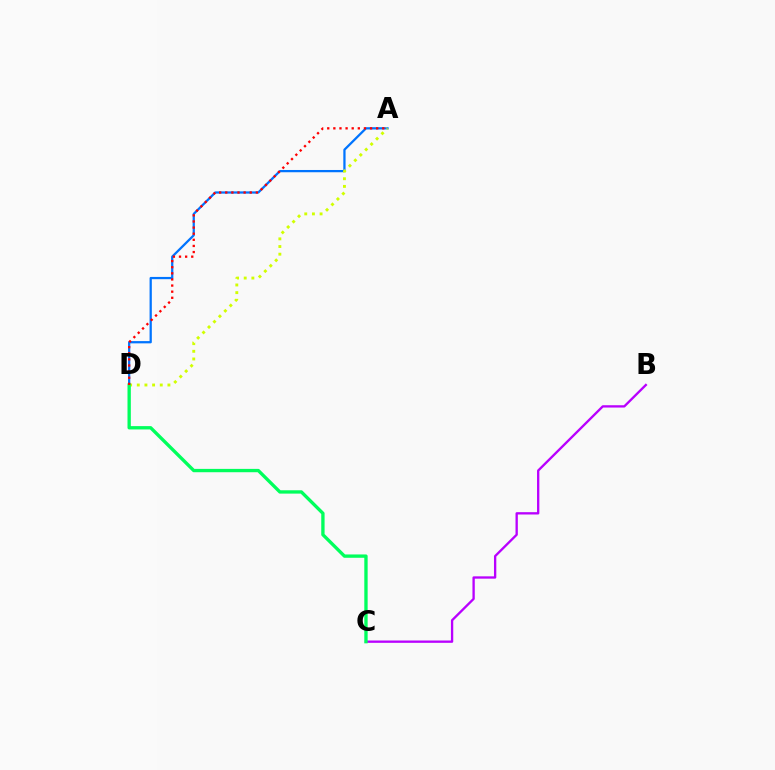{('A', 'D'): [{'color': '#0074ff', 'line_style': 'solid', 'thickness': 1.63}, {'color': '#d1ff00', 'line_style': 'dotted', 'thickness': 2.08}, {'color': '#ff0000', 'line_style': 'dotted', 'thickness': 1.66}], ('B', 'C'): [{'color': '#b900ff', 'line_style': 'solid', 'thickness': 1.67}], ('C', 'D'): [{'color': '#00ff5c', 'line_style': 'solid', 'thickness': 2.4}]}